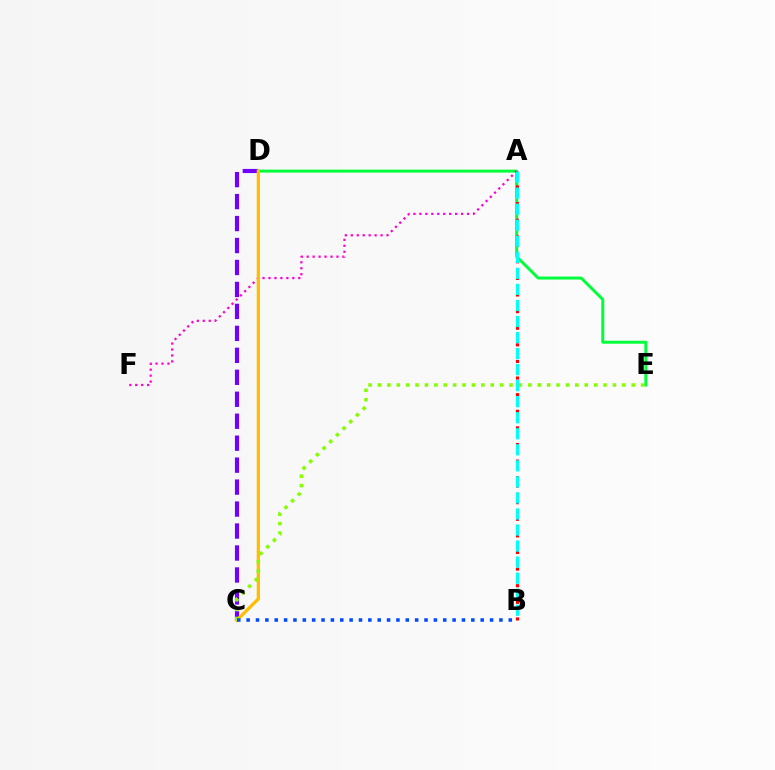{('D', 'E'): [{'color': '#00ff39', 'line_style': 'solid', 'thickness': 2.14}], ('A', 'F'): [{'color': '#ff00cf', 'line_style': 'dotted', 'thickness': 1.62}], ('C', 'D'): [{'color': '#7200ff', 'line_style': 'dashed', 'thickness': 2.98}, {'color': '#ffbd00', 'line_style': 'solid', 'thickness': 2.34}], ('A', 'B'): [{'color': '#ff0000', 'line_style': 'dotted', 'thickness': 2.26}, {'color': '#00fff6', 'line_style': 'dashed', 'thickness': 2.18}], ('C', 'E'): [{'color': '#84ff00', 'line_style': 'dotted', 'thickness': 2.55}], ('B', 'C'): [{'color': '#004bff', 'line_style': 'dotted', 'thickness': 2.54}]}